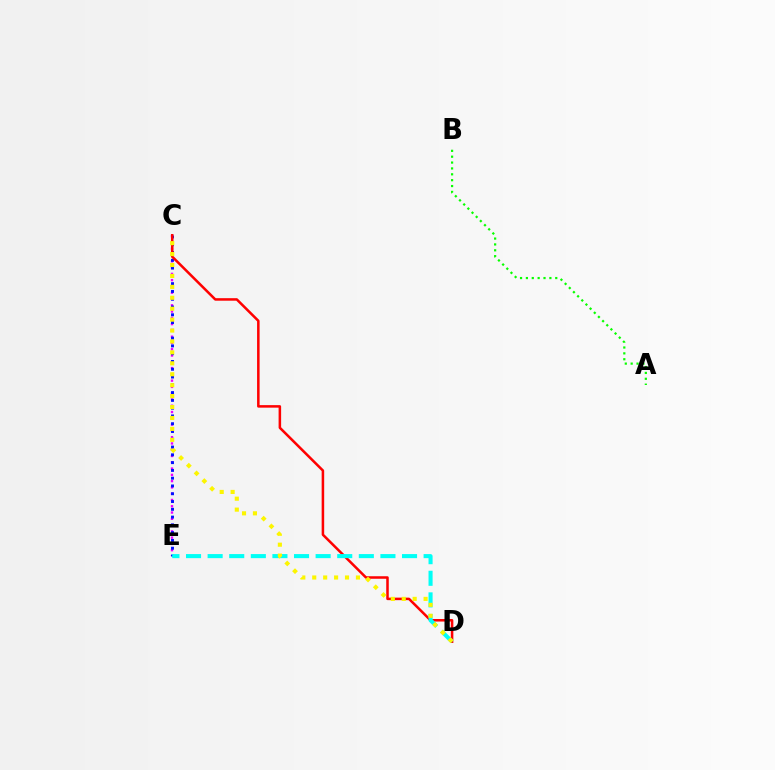{('A', 'B'): [{'color': '#08ff00', 'line_style': 'dotted', 'thickness': 1.59}], ('C', 'E'): [{'color': '#ee00ff', 'line_style': 'dotted', 'thickness': 1.71}, {'color': '#0010ff', 'line_style': 'dotted', 'thickness': 2.11}], ('C', 'D'): [{'color': '#ff0000', 'line_style': 'solid', 'thickness': 1.82}, {'color': '#fcf500', 'line_style': 'dotted', 'thickness': 2.97}], ('D', 'E'): [{'color': '#00fff6', 'line_style': 'dashed', 'thickness': 2.93}]}